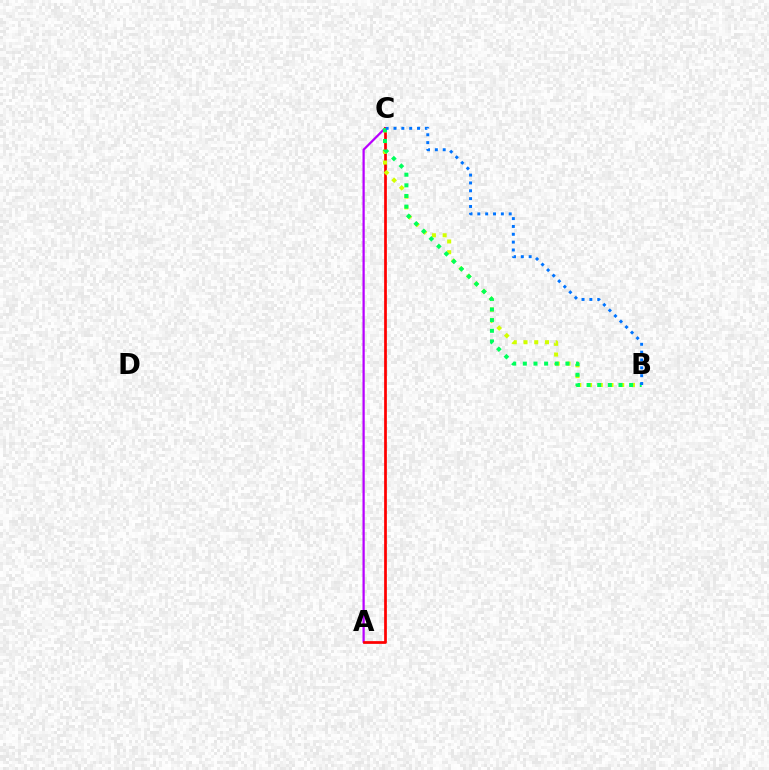{('A', 'C'): [{'color': '#b900ff', 'line_style': 'solid', 'thickness': 1.62}, {'color': '#ff0000', 'line_style': 'solid', 'thickness': 1.97}], ('B', 'C'): [{'color': '#d1ff00', 'line_style': 'dotted', 'thickness': 2.92}, {'color': '#00ff5c', 'line_style': 'dotted', 'thickness': 2.89}, {'color': '#0074ff', 'line_style': 'dotted', 'thickness': 2.13}]}